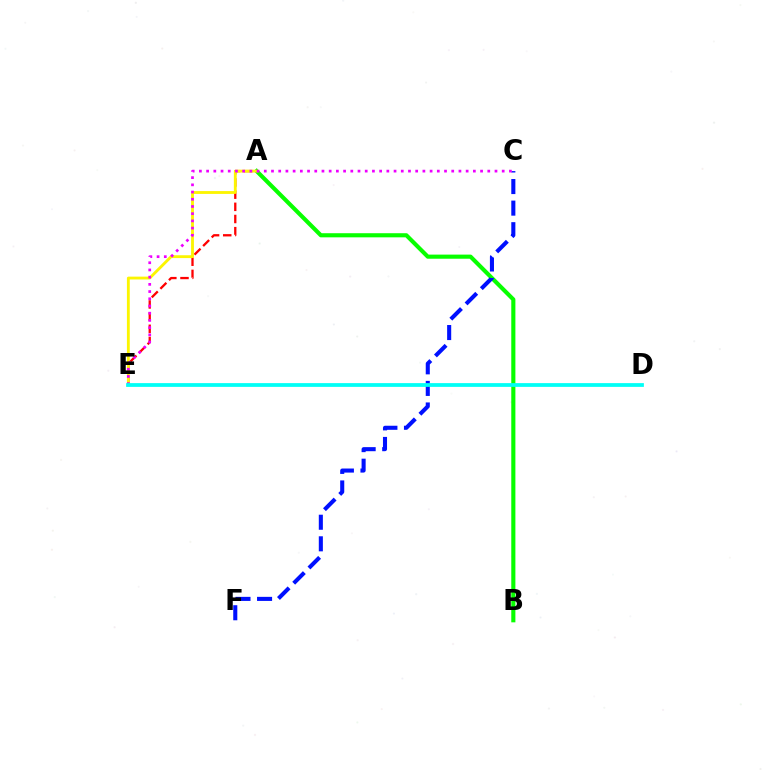{('A', 'B'): [{'color': '#08ff00', 'line_style': 'solid', 'thickness': 2.96}], ('A', 'E'): [{'color': '#ff0000', 'line_style': 'dashed', 'thickness': 1.65}, {'color': '#fcf500', 'line_style': 'solid', 'thickness': 2.04}], ('C', 'F'): [{'color': '#0010ff', 'line_style': 'dashed', 'thickness': 2.93}], ('C', 'E'): [{'color': '#ee00ff', 'line_style': 'dotted', 'thickness': 1.96}], ('D', 'E'): [{'color': '#00fff6', 'line_style': 'solid', 'thickness': 2.71}]}